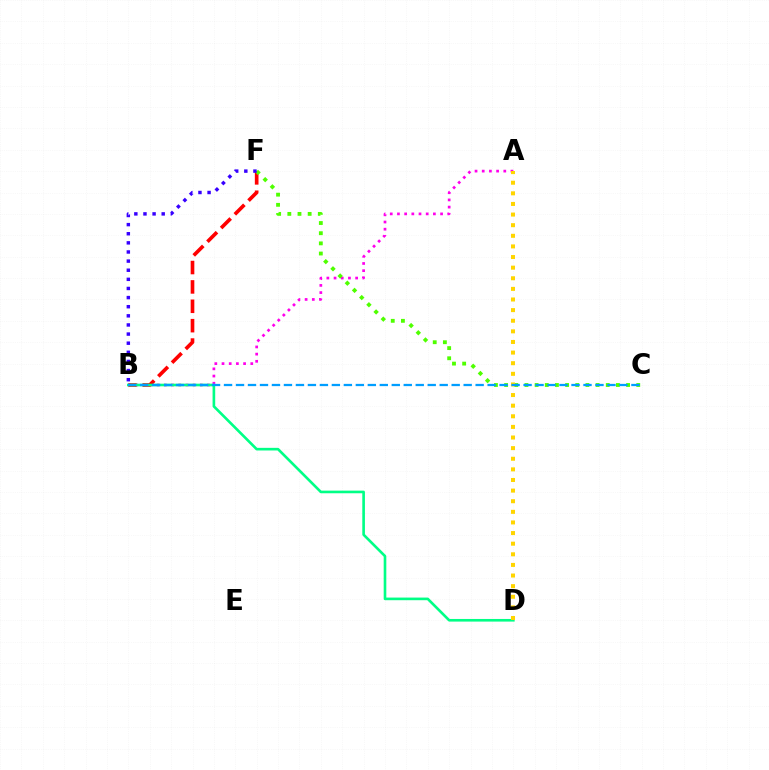{('A', 'B'): [{'color': '#ff00ed', 'line_style': 'dotted', 'thickness': 1.95}], ('B', 'F'): [{'color': '#ff0000', 'line_style': 'dashed', 'thickness': 2.63}, {'color': '#3700ff', 'line_style': 'dotted', 'thickness': 2.48}], ('B', 'D'): [{'color': '#00ff86', 'line_style': 'solid', 'thickness': 1.9}], ('C', 'F'): [{'color': '#4fff00', 'line_style': 'dotted', 'thickness': 2.76}], ('A', 'D'): [{'color': '#ffd500', 'line_style': 'dotted', 'thickness': 2.88}], ('B', 'C'): [{'color': '#009eff', 'line_style': 'dashed', 'thickness': 1.63}]}